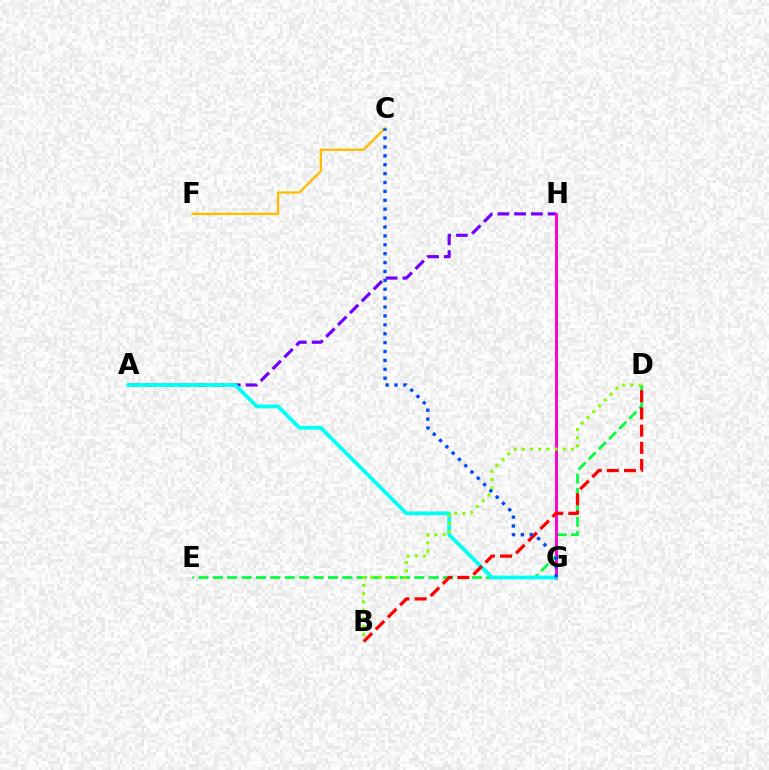{('D', 'E'): [{'color': '#00ff39', 'line_style': 'dashed', 'thickness': 1.95}], ('A', 'H'): [{'color': '#7200ff', 'line_style': 'dashed', 'thickness': 2.28}], ('G', 'H'): [{'color': '#ff00cf', 'line_style': 'solid', 'thickness': 2.11}], ('C', 'F'): [{'color': '#ffbd00', 'line_style': 'solid', 'thickness': 1.68}], ('A', 'G'): [{'color': '#00fff6', 'line_style': 'solid', 'thickness': 2.71}], ('B', 'D'): [{'color': '#ff0000', 'line_style': 'dashed', 'thickness': 2.34}, {'color': '#84ff00', 'line_style': 'dotted', 'thickness': 2.23}], ('C', 'G'): [{'color': '#004bff', 'line_style': 'dotted', 'thickness': 2.42}]}